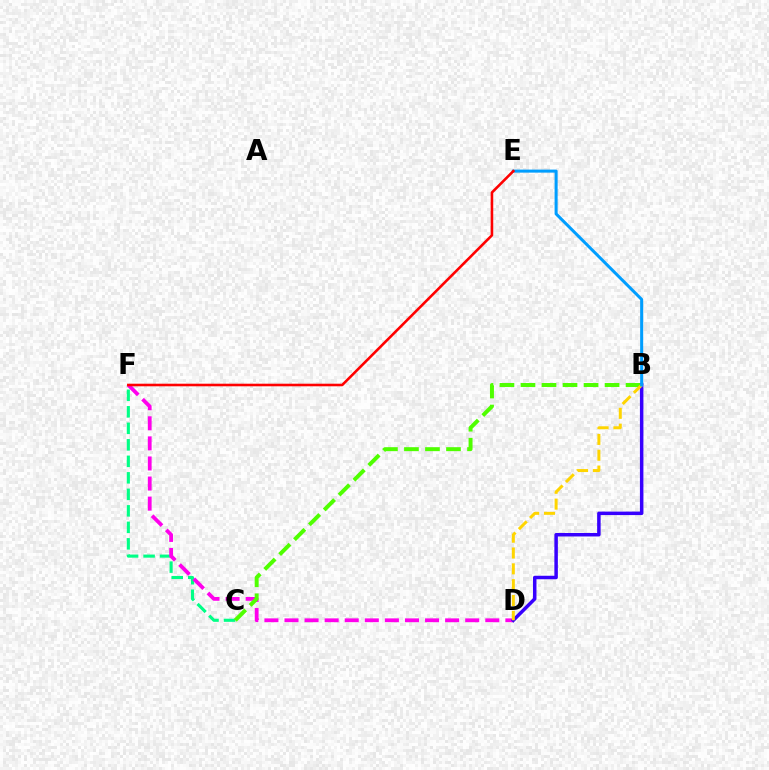{('C', 'F'): [{'color': '#00ff86', 'line_style': 'dashed', 'thickness': 2.24}], ('D', 'F'): [{'color': '#ff00ed', 'line_style': 'dashed', 'thickness': 2.73}], ('B', 'C'): [{'color': '#4fff00', 'line_style': 'dashed', 'thickness': 2.86}], ('B', 'D'): [{'color': '#3700ff', 'line_style': 'solid', 'thickness': 2.51}, {'color': '#ffd500', 'line_style': 'dashed', 'thickness': 2.15}], ('B', 'E'): [{'color': '#009eff', 'line_style': 'solid', 'thickness': 2.18}], ('E', 'F'): [{'color': '#ff0000', 'line_style': 'solid', 'thickness': 1.86}]}